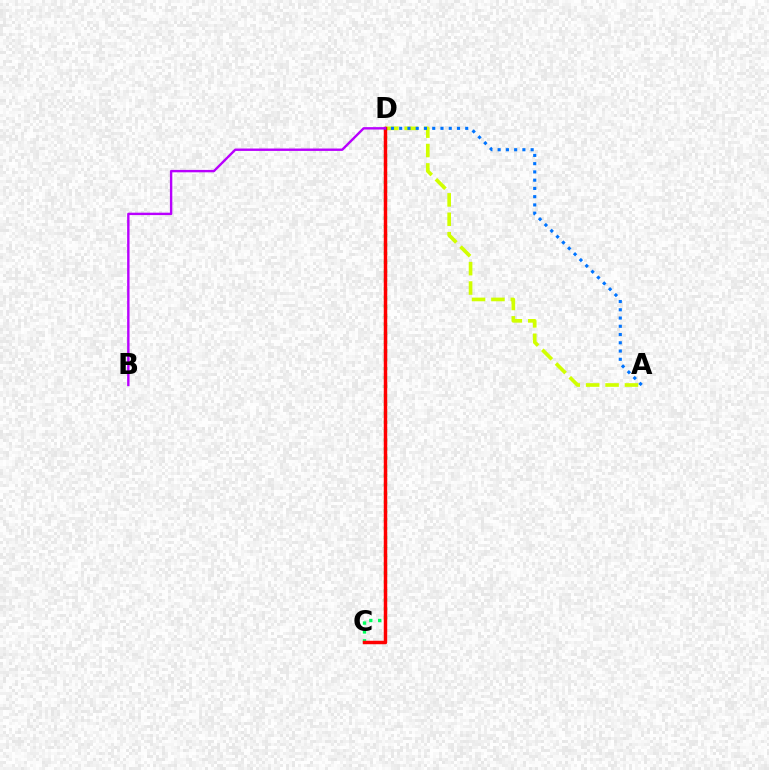{('A', 'D'): [{'color': '#d1ff00', 'line_style': 'dashed', 'thickness': 2.64}, {'color': '#0074ff', 'line_style': 'dotted', 'thickness': 2.24}], ('C', 'D'): [{'color': '#00ff5c', 'line_style': 'dotted', 'thickness': 2.41}, {'color': '#ff0000', 'line_style': 'solid', 'thickness': 2.49}], ('B', 'D'): [{'color': '#b900ff', 'line_style': 'solid', 'thickness': 1.72}]}